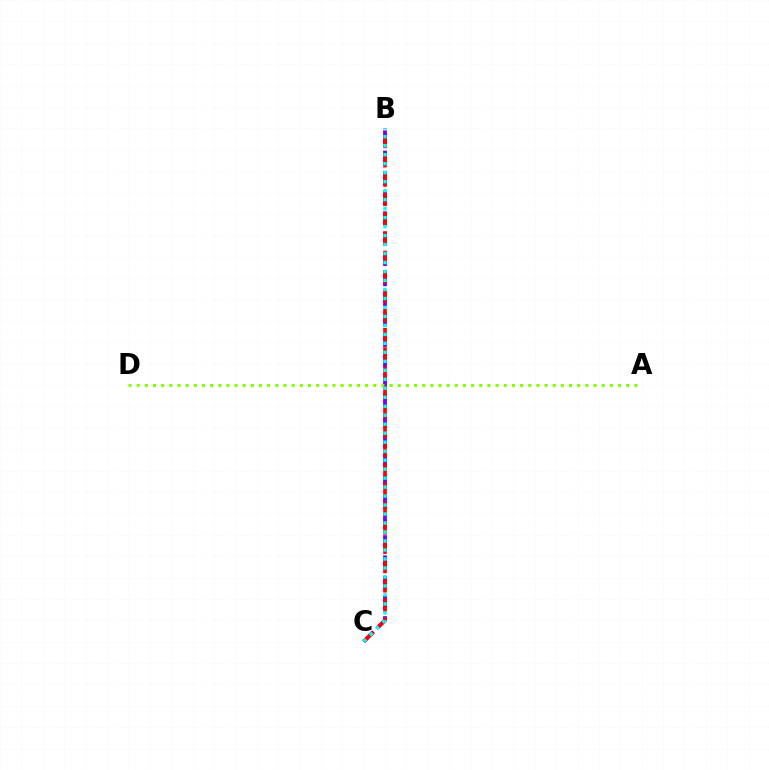{('B', 'C'): [{'color': '#7200ff', 'line_style': 'dashed', 'thickness': 2.75}, {'color': '#ff0000', 'line_style': 'dashed', 'thickness': 2.62}, {'color': '#00fff6', 'line_style': 'dotted', 'thickness': 2.44}], ('A', 'D'): [{'color': '#84ff00', 'line_style': 'dotted', 'thickness': 2.22}]}